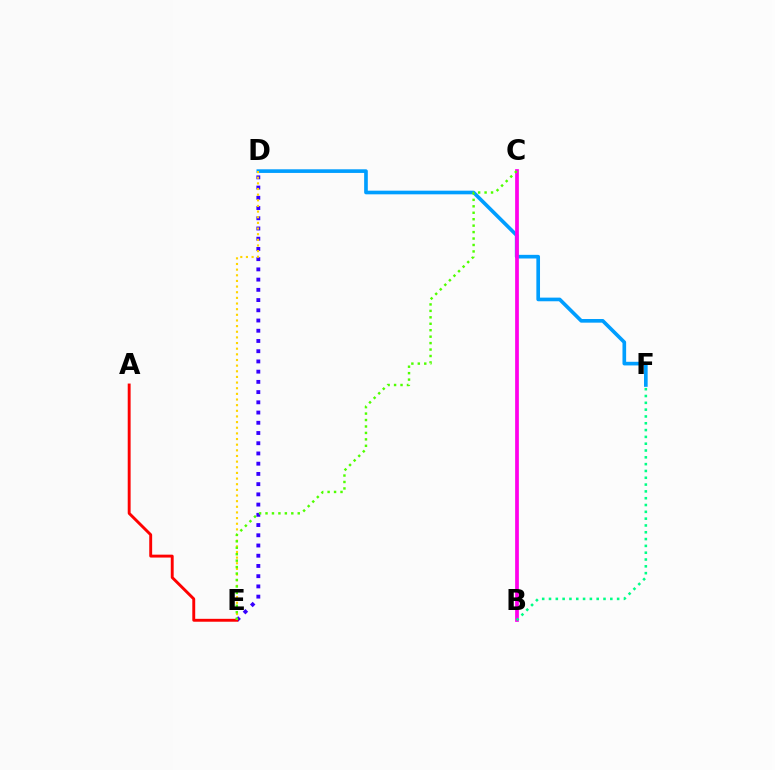{('D', 'E'): [{'color': '#3700ff', 'line_style': 'dotted', 'thickness': 2.78}, {'color': '#ffd500', 'line_style': 'dotted', 'thickness': 1.53}], ('D', 'F'): [{'color': '#009eff', 'line_style': 'solid', 'thickness': 2.63}], ('A', 'E'): [{'color': '#ff0000', 'line_style': 'solid', 'thickness': 2.09}], ('B', 'C'): [{'color': '#ff00ed', 'line_style': 'solid', 'thickness': 2.69}], ('C', 'E'): [{'color': '#4fff00', 'line_style': 'dotted', 'thickness': 1.75}], ('B', 'F'): [{'color': '#00ff86', 'line_style': 'dotted', 'thickness': 1.85}]}